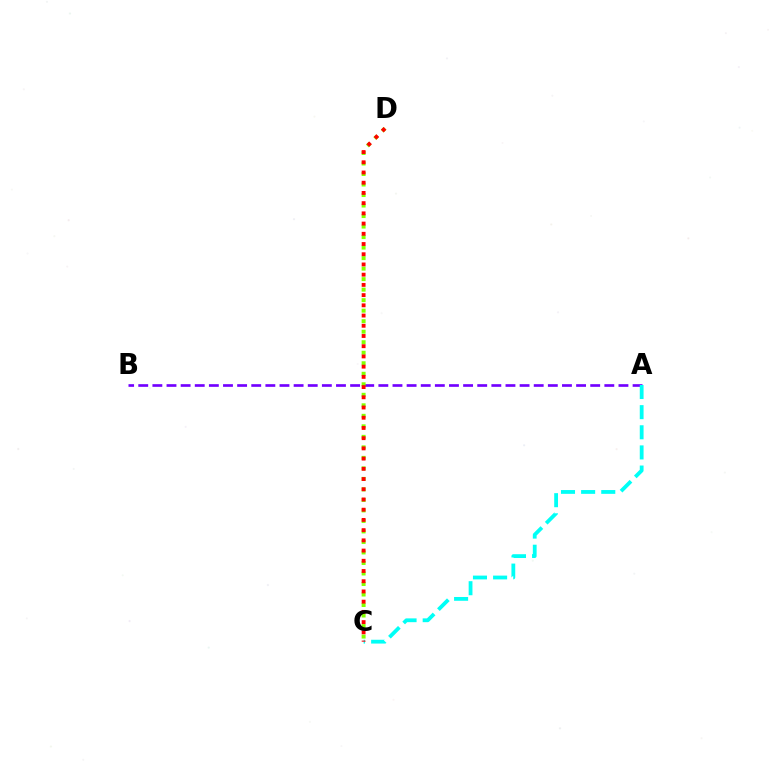{('A', 'B'): [{'color': '#7200ff', 'line_style': 'dashed', 'thickness': 1.92}], ('C', 'D'): [{'color': '#84ff00', 'line_style': 'dotted', 'thickness': 2.86}, {'color': '#ff0000', 'line_style': 'dotted', 'thickness': 2.78}], ('A', 'C'): [{'color': '#00fff6', 'line_style': 'dashed', 'thickness': 2.73}]}